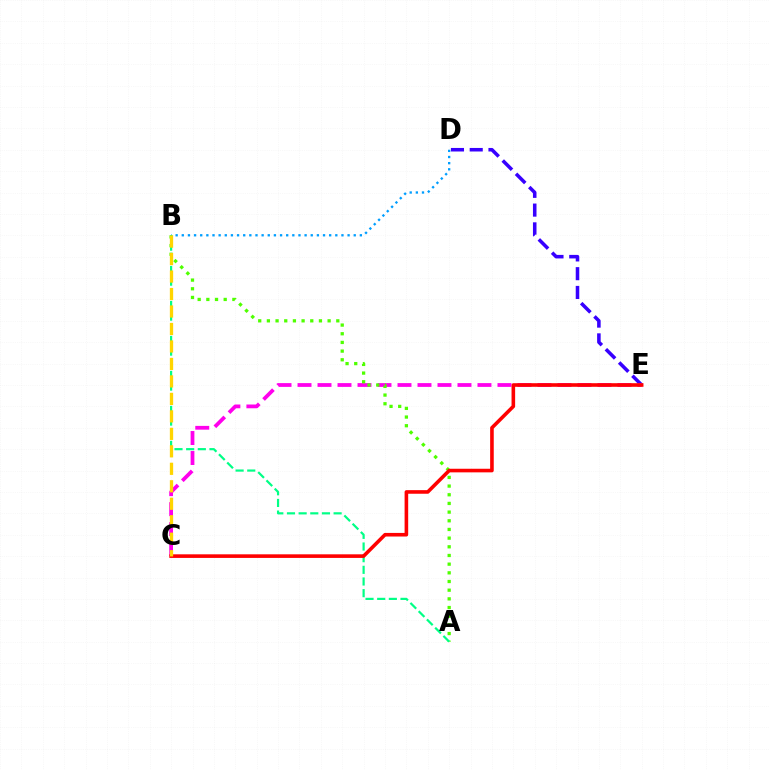{('D', 'E'): [{'color': '#3700ff', 'line_style': 'dashed', 'thickness': 2.55}], ('C', 'E'): [{'color': '#ff00ed', 'line_style': 'dashed', 'thickness': 2.72}, {'color': '#ff0000', 'line_style': 'solid', 'thickness': 2.59}], ('B', 'D'): [{'color': '#009eff', 'line_style': 'dotted', 'thickness': 1.67}], ('A', 'B'): [{'color': '#4fff00', 'line_style': 'dotted', 'thickness': 2.36}, {'color': '#00ff86', 'line_style': 'dashed', 'thickness': 1.58}], ('B', 'C'): [{'color': '#ffd500', 'line_style': 'dashed', 'thickness': 2.37}]}